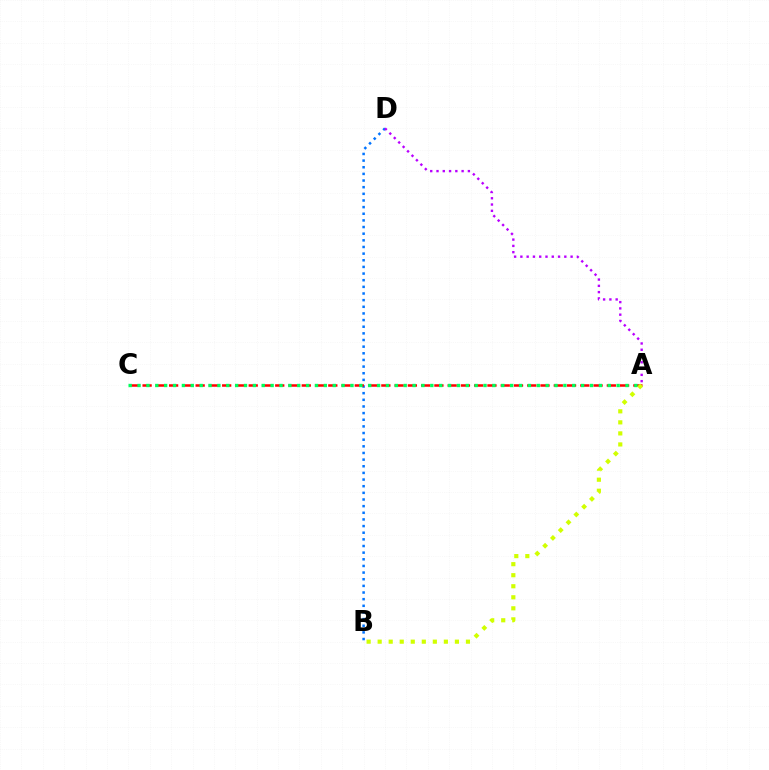{('B', 'D'): [{'color': '#0074ff', 'line_style': 'dotted', 'thickness': 1.81}], ('A', 'C'): [{'color': '#ff0000', 'line_style': 'dashed', 'thickness': 1.8}, {'color': '#00ff5c', 'line_style': 'dotted', 'thickness': 2.41}], ('A', 'D'): [{'color': '#b900ff', 'line_style': 'dotted', 'thickness': 1.71}], ('A', 'B'): [{'color': '#d1ff00', 'line_style': 'dotted', 'thickness': 3.0}]}